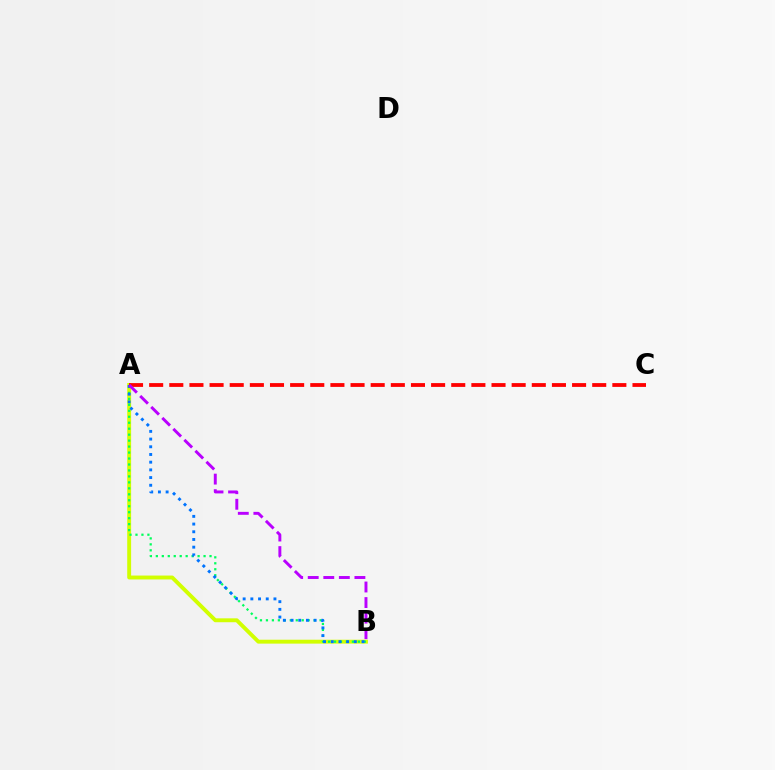{('A', 'B'): [{'color': '#d1ff00', 'line_style': 'solid', 'thickness': 2.81}, {'color': '#00ff5c', 'line_style': 'dotted', 'thickness': 1.62}, {'color': '#0074ff', 'line_style': 'dotted', 'thickness': 2.09}, {'color': '#b900ff', 'line_style': 'dashed', 'thickness': 2.11}], ('A', 'C'): [{'color': '#ff0000', 'line_style': 'dashed', 'thickness': 2.74}]}